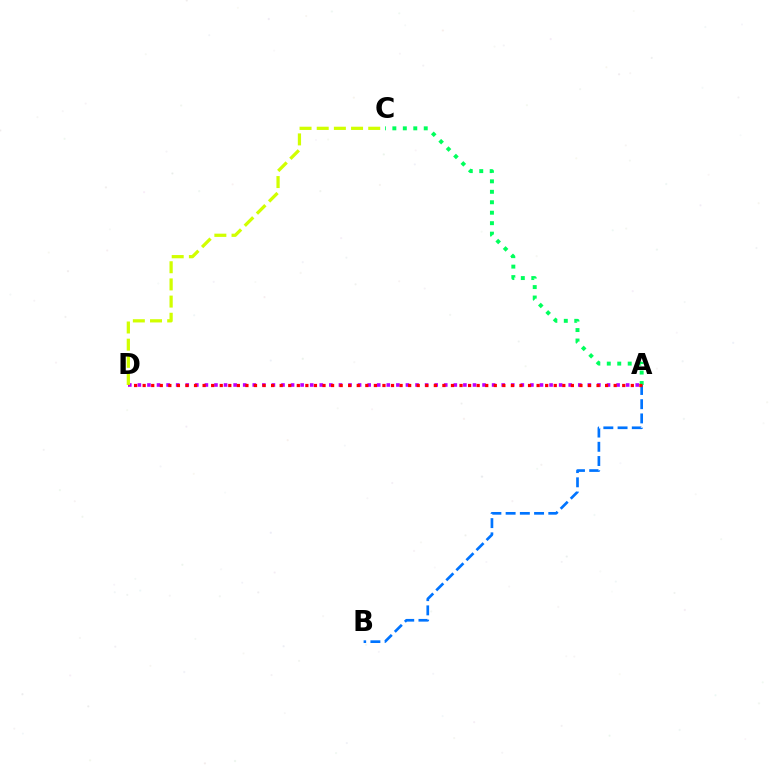{('A', 'C'): [{'color': '#00ff5c', 'line_style': 'dotted', 'thickness': 2.84}], ('A', 'B'): [{'color': '#0074ff', 'line_style': 'dashed', 'thickness': 1.93}], ('A', 'D'): [{'color': '#b900ff', 'line_style': 'dotted', 'thickness': 2.6}, {'color': '#ff0000', 'line_style': 'dotted', 'thickness': 2.33}], ('C', 'D'): [{'color': '#d1ff00', 'line_style': 'dashed', 'thickness': 2.33}]}